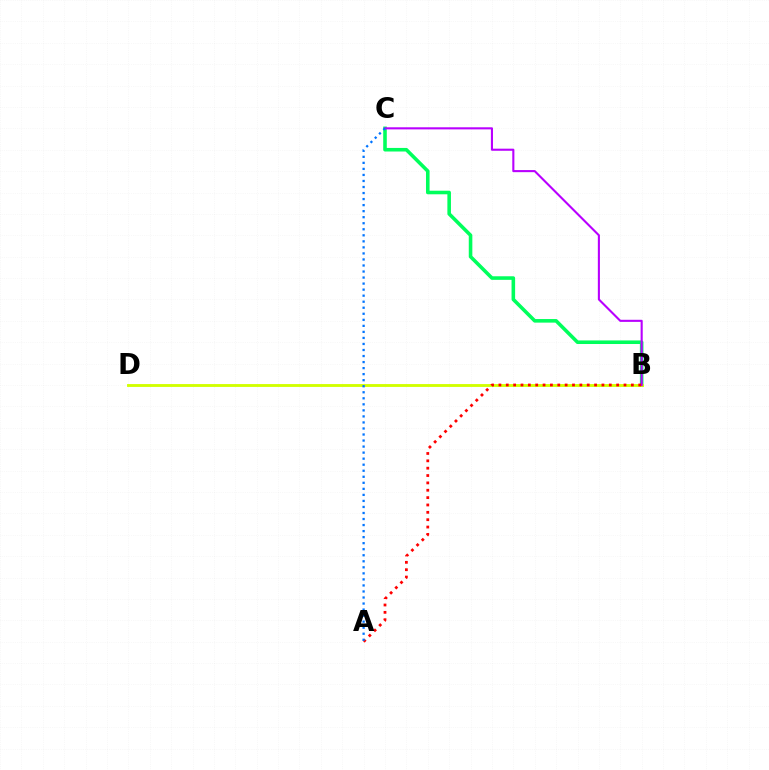{('B', 'C'): [{'color': '#00ff5c', 'line_style': 'solid', 'thickness': 2.58}, {'color': '#b900ff', 'line_style': 'solid', 'thickness': 1.51}], ('B', 'D'): [{'color': '#d1ff00', 'line_style': 'solid', 'thickness': 2.06}], ('A', 'B'): [{'color': '#ff0000', 'line_style': 'dotted', 'thickness': 2.0}], ('A', 'C'): [{'color': '#0074ff', 'line_style': 'dotted', 'thickness': 1.64}]}